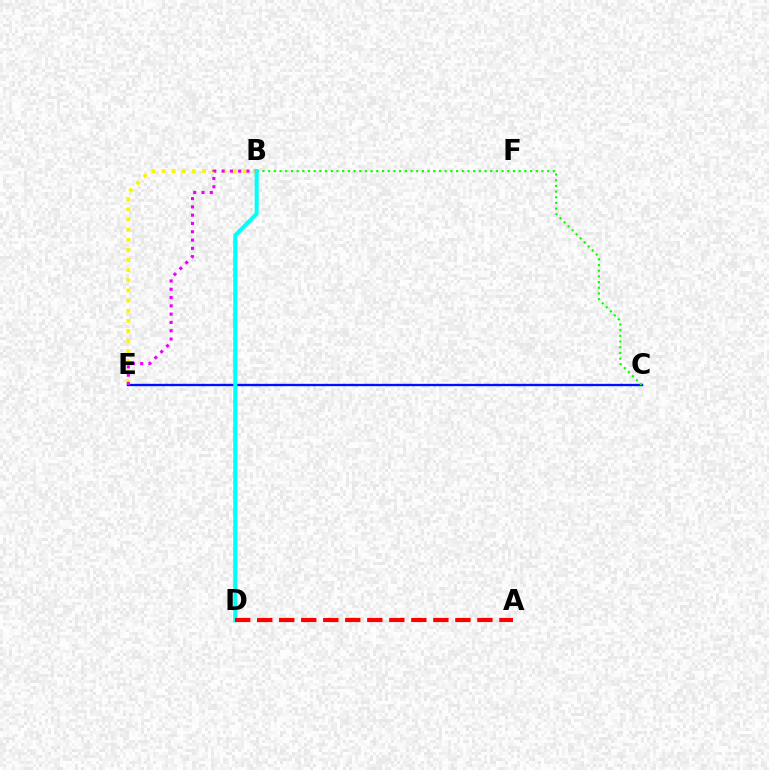{('C', 'E'): [{'color': '#0010ff', 'line_style': 'solid', 'thickness': 1.69}], ('B', 'E'): [{'color': '#fcf500', 'line_style': 'dotted', 'thickness': 2.75}, {'color': '#ee00ff', 'line_style': 'dotted', 'thickness': 2.25}], ('B', 'C'): [{'color': '#08ff00', 'line_style': 'dotted', 'thickness': 1.55}], ('B', 'D'): [{'color': '#00fff6', 'line_style': 'solid', 'thickness': 2.92}], ('A', 'D'): [{'color': '#ff0000', 'line_style': 'dashed', 'thickness': 2.99}]}